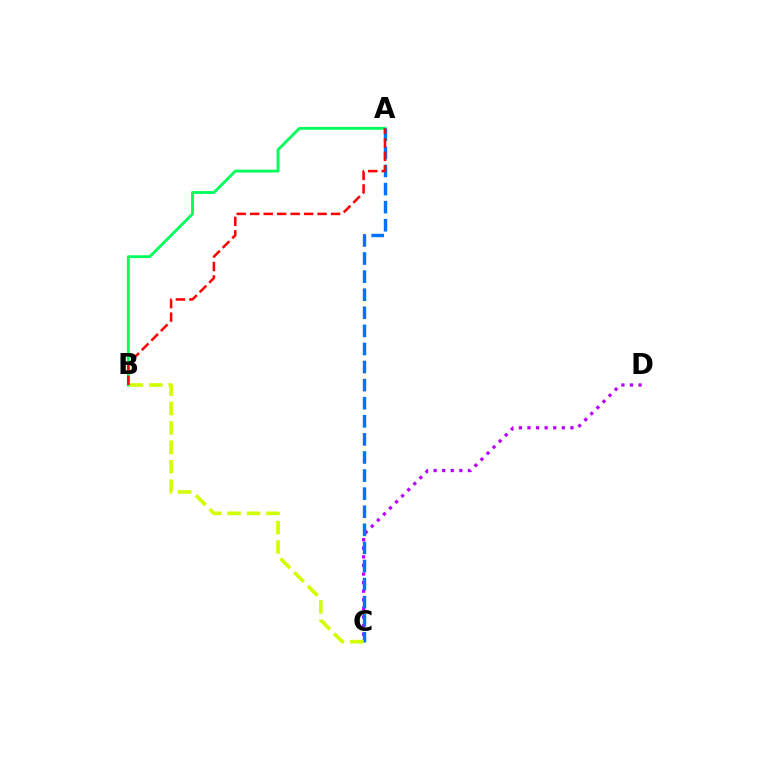{('C', 'D'): [{'color': '#b900ff', 'line_style': 'dotted', 'thickness': 2.33}], ('A', 'B'): [{'color': '#00ff5c', 'line_style': 'solid', 'thickness': 2.05}, {'color': '#ff0000', 'line_style': 'dashed', 'thickness': 1.83}], ('A', 'C'): [{'color': '#0074ff', 'line_style': 'dashed', 'thickness': 2.46}], ('B', 'C'): [{'color': '#d1ff00', 'line_style': 'dashed', 'thickness': 2.64}]}